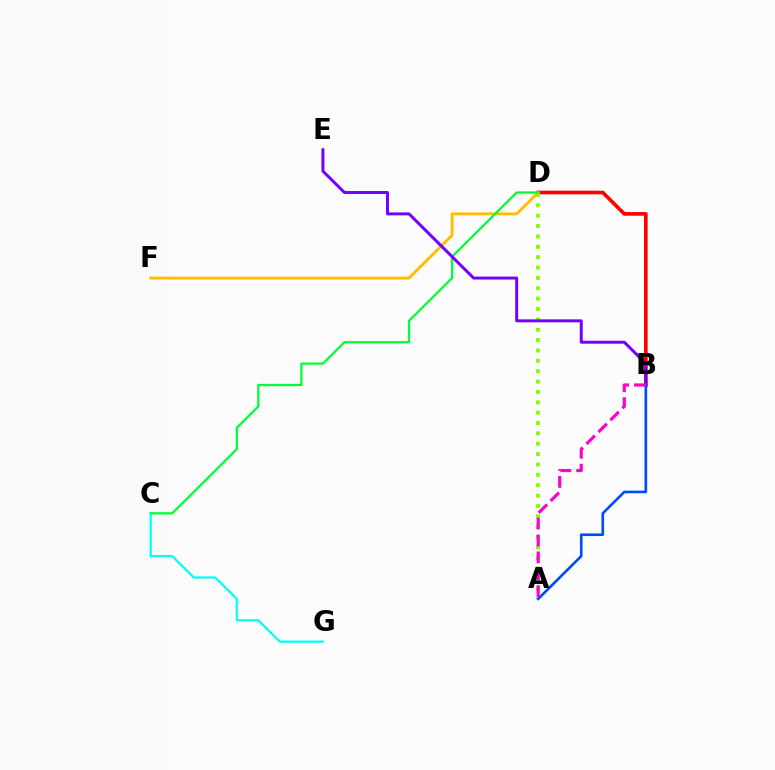{('B', 'D'): [{'color': '#ff0000', 'line_style': 'solid', 'thickness': 2.64}], ('A', 'D'): [{'color': '#84ff00', 'line_style': 'dotted', 'thickness': 2.82}], ('D', 'F'): [{'color': '#ffbd00', 'line_style': 'solid', 'thickness': 2.07}], ('C', 'G'): [{'color': '#00fff6', 'line_style': 'solid', 'thickness': 1.61}], ('C', 'D'): [{'color': '#00ff39', 'line_style': 'solid', 'thickness': 1.65}], ('B', 'E'): [{'color': '#7200ff', 'line_style': 'solid', 'thickness': 2.13}], ('A', 'B'): [{'color': '#004bff', 'line_style': 'solid', 'thickness': 1.9}, {'color': '#ff00cf', 'line_style': 'dashed', 'thickness': 2.29}]}